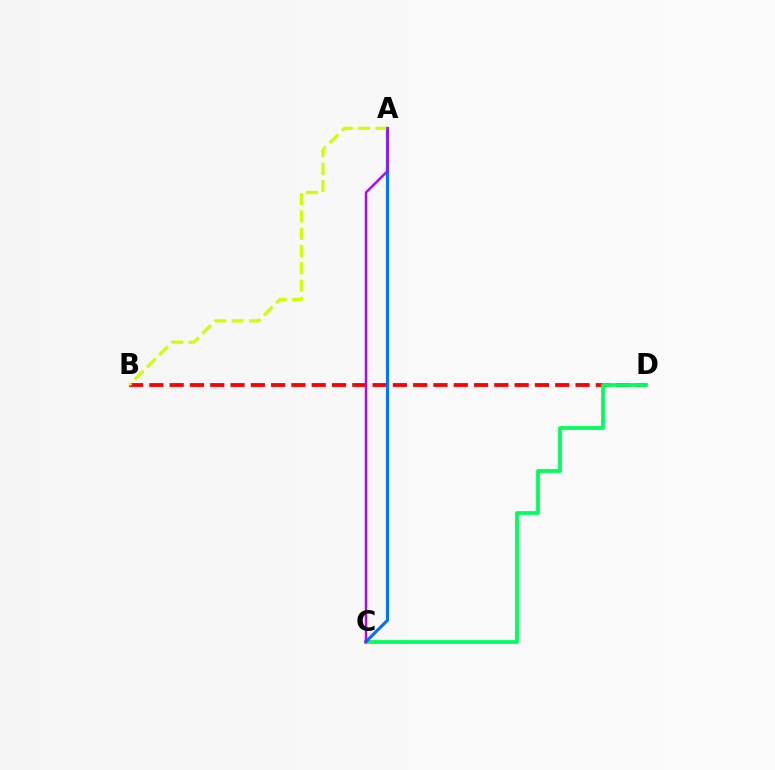{('B', 'D'): [{'color': '#ff0000', 'line_style': 'dashed', 'thickness': 2.76}], ('C', 'D'): [{'color': '#00ff5c', 'line_style': 'solid', 'thickness': 2.71}], ('A', 'C'): [{'color': '#0074ff', 'line_style': 'solid', 'thickness': 2.24}, {'color': '#b900ff', 'line_style': 'solid', 'thickness': 1.75}], ('A', 'B'): [{'color': '#d1ff00', 'line_style': 'dashed', 'thickness': 2.35}]}